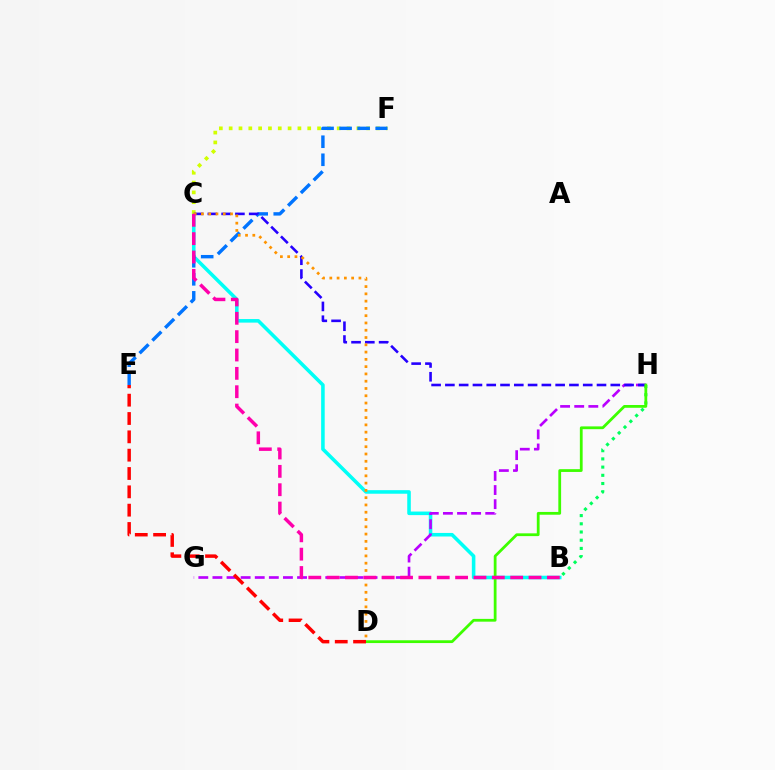{('B', 'C'): [{'color': '#00fff6', 'line_style': 'solid', 'thickness': 2.57}, {'color': '#ff00ac', 'line_style': 'dashed', 'thickness': 2.49}], ('G', 'H'): [{'color': '#b900ff', 'line_style': 'dashed', 'thickness': 1.92}], ('C', 'F'): [{'color': '#d1ff00', 'line_style': 'dotted', 'thickness': 2.67}], ('E', 'F'): [{'color': '#0074ff', 'line_style': 'dashed', 'thickness': 2.45}], ('B', 'H'): [{'color': '#00ff5c', 'line_style': 'dotted', 'thickness': 2.23}], ('C', 'H'): [{'color': '#2500ff', 'line_style': 'dashed', 'thickness': 1.87}], ('D', 'H'): [{'color': '#3dff00', 'line_style': 'solid', 'thickness': 2.0}], ('C', 'D'): [{'color': '#ff9400', 'line_style': 'dotted', 'thickness': 1.98}], ('D', 'E'): [{'color': '#ff0000', 'line_style': 'dashed', 'thickness': 2.49}]}